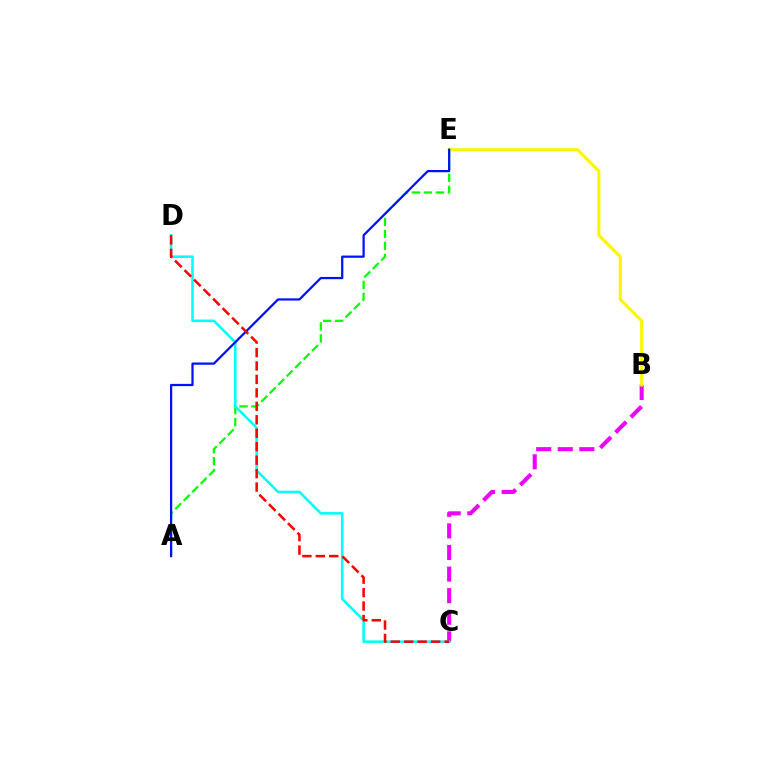{('A', 'E'): [{'color': '#08ff00', 'line_style': 'dashed', 'thickness': 1.63}, {'color': '#0010ff', 'line_style': 'solid', 'thickness': 1.61}], ('B', 'C'): [{'color': '#ee00ff', 'line_style': 'dashed', 'thickness': 2.93}], ('B', 'E'): [{'color': '#fcf500', 'line_style': 'solid', 'thickness': 2.21}], ('C', 'D'): [{'color': '#00fff6', 'line_style': 'solid', 'thickness': 1.84}, {'color': '#ff0000', 'line_style': 'dashed', 'thickness': 1.83}]}